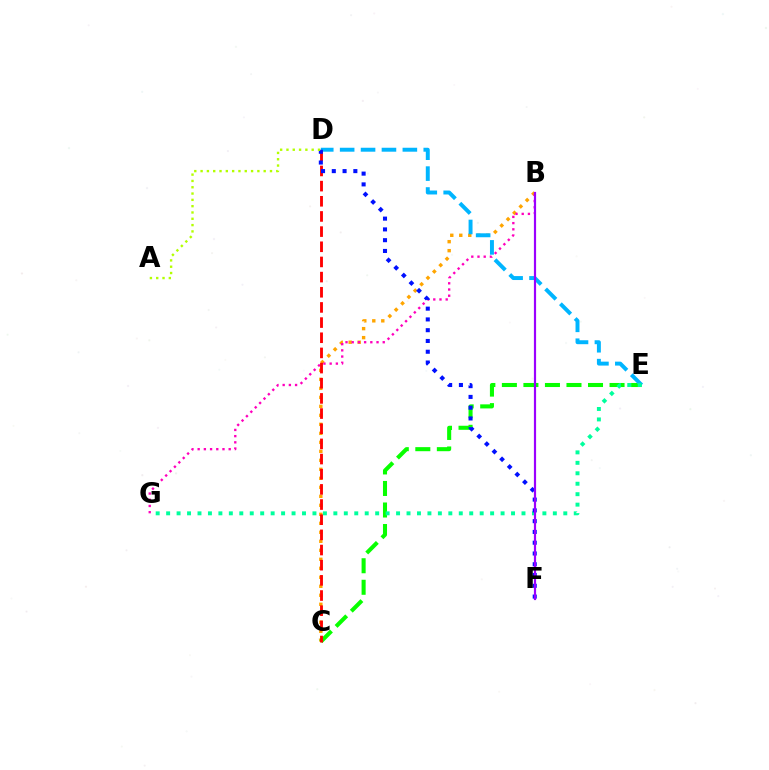{('B', 'C'): [{'color': '#ffa500', 'line_style': 'dotted', 'thickness': 2.44}], ('C', 'E'): [{'color': '#08ff00', 'line_style': 'dashed', 'thickness': 2.93}], ('D', 'E'): [{'color': '#00b5ff', 'line_style': 'dashed', 'thickness': 2.84}], ('B', 'G'): [{'color': '#ff00bd', 'line_style': 'dotted', 'thickness': 1.69}], ('C', 'D'): [{'color': '#ff0000', 'line_style': 'dashed', 'thickness': 2.06}], ('E', 'G'): [{'color': '#00ff9d', 'line_style': 'dotted', 'thickness': 2.84}], ('D', 'F'): [{'color': '#0010ff', 'line_style': 'dotted', 'thickness': 2.93}], ('B', 'F'): [{'color': '#9b00ff', 'line_style': 'solid', 'thickness': 1.58}], ('A', 'D'): [{'color': '#b3ff00', 'line_style': 'dotted', 'thickness': 1.71}]}